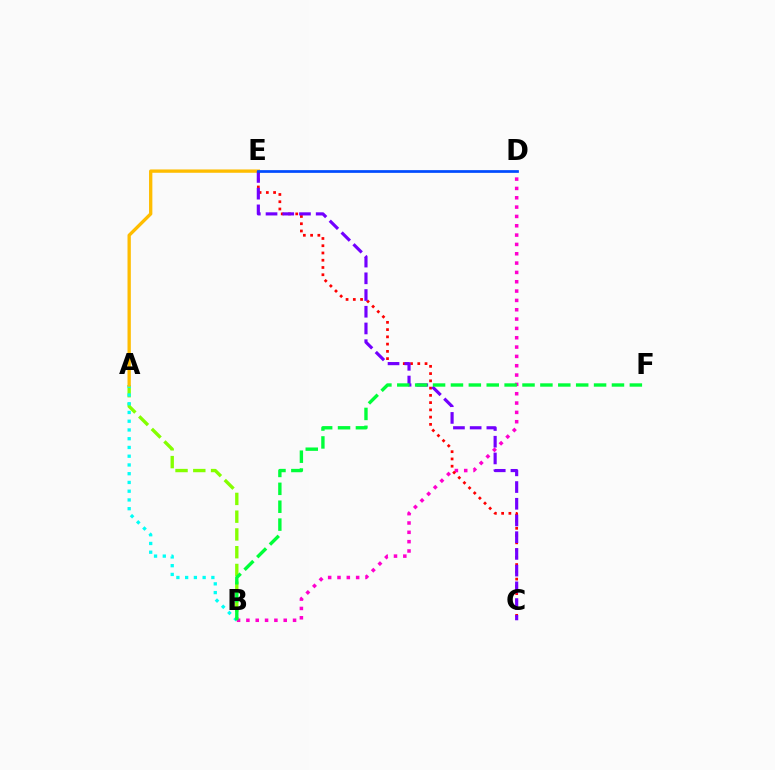{('A', 'B'): [{'color': '#84ff00', 'line_style': 'dashed', 'thickness': 2.41}, {'color': '#00fff6', 'line_style': 'dotted', 'thickness': 2.38}], ('A', 'E'): [{'color': '#ffbd00', 'line_style': 'solid', 'thickness': 2.39}], ('B', 'D'): [{'color': '#ff00cf', 'line_style': 'dotted', 'thickness': 2.54}], ('C', 'E'): [{'color': '#ff0000', 'line_style': 'dotted', 'thickness': 1.97}, {'color': '#7200ff', 'line_style': 'dashed', 'thickness': 2.27}], ('B', 'F'): [{'color': '#00ff39', 'line_style': 'dashed', 'thickness': 2.43}], ('D', 'E'): [{'color': '#004bff', 'line_style': 'solid', 'thickness': 1.96}]}